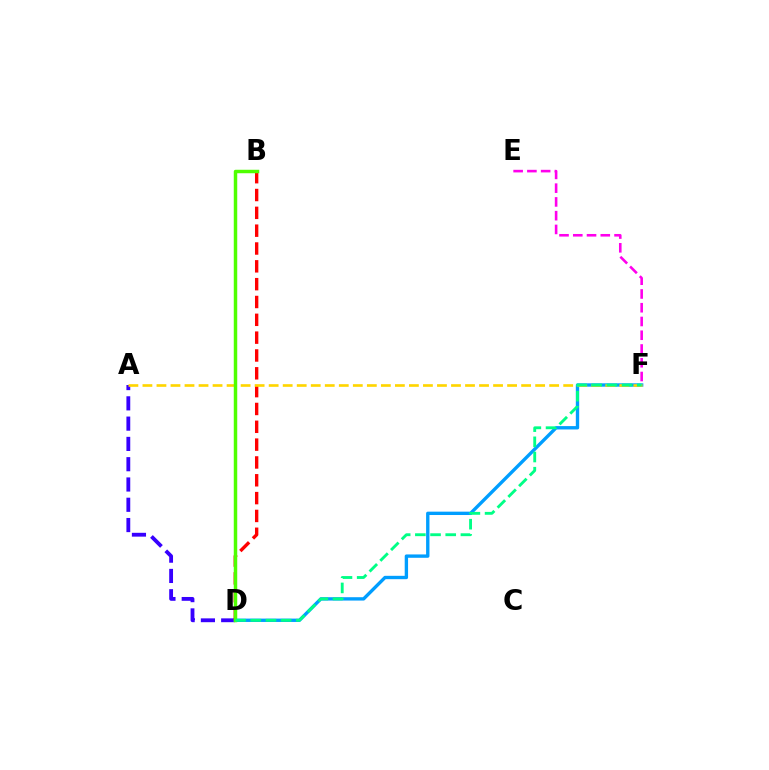{('A', 'D'): [{'color': '#3700ff', 'line_style': 'dashed', 'thickness': 2.76}], ('D', 'F'): [{'color': '#009eff', 'line_style': 'solid', 'thickness': 2.42}, {'color': '#00ff86', 'line_style': 'dashed', 'thickness': 2.06}], ('B', 'D'): [{'color': '#ff0000', 'line_style': 'dashed', 'thickness': 2.42}, {'color': '#4fff00', 'line_style': 'solid', 'thickness': 2.5}], ('A', 'F'): [{'color': '#ffd500', 'line_style': 'dashed', 'thickness': 1.91}], ('E', 'F'): [{'color': '#ff00ed', 'line_style': 'dashed', 'thickness': 1.87}]}